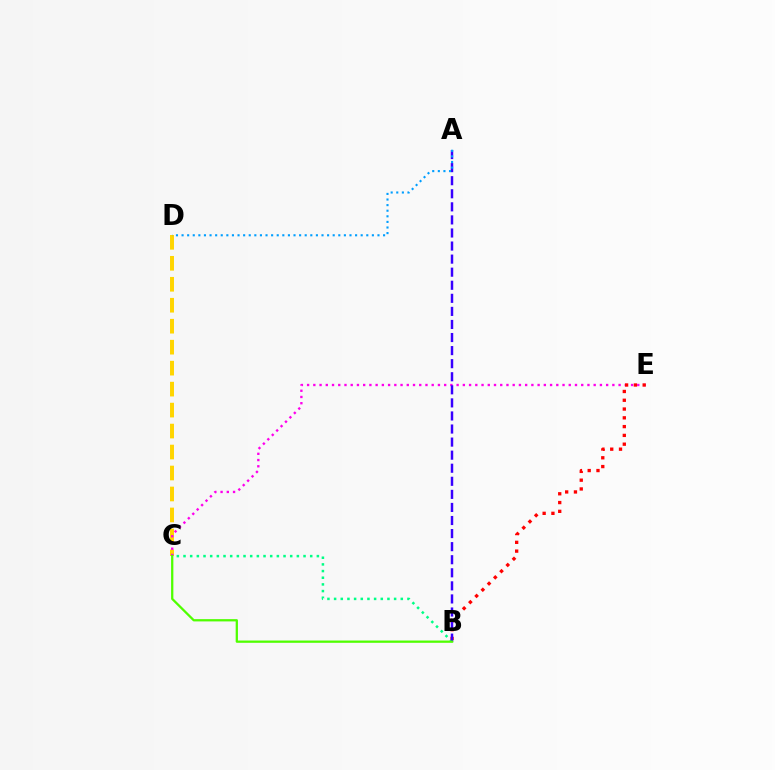{('C', 'D'): [{'color': '#ffd500', 'line_style': 'dashed', 'thickness': 2.85}], ('C', 'E'): [{'color': '#ff00ed', 'line_style': 'dotted', 'thickness': 1.69}], ('B', 'E'): [{'color': '#ff0000', 'line_style': 'dotted', 'thickness': 2.39}], ('B', 'C'): [{'color': '#00ff86', 'line_style': 'dotted', 'thickness': 1.81}, {'color': '#4fff00', 'line_style': 'solid', 'thickness': 1.64}], ('A', 'B'): [{'color': '#3700ff', 'line_style': 'dashed', 'thickness': 1.78}], ('A', 'D'): [{'color': '#009eff', 'line_style': 'dotted', 'thickness': 1.52}]}